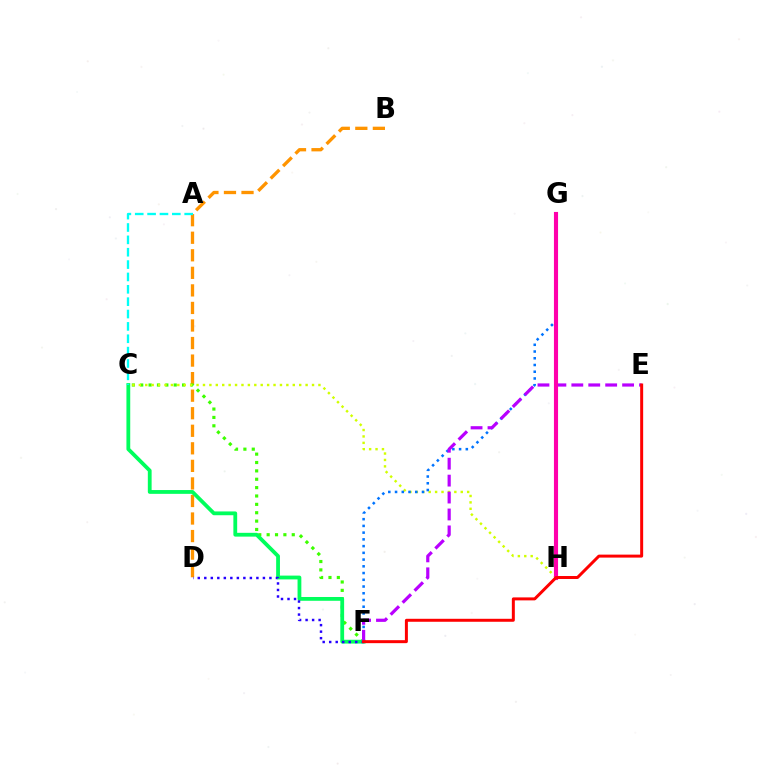{('B', 'D'): [{'color': '#ff9400', 'line_style': 'dashed', 'thickness': 2.38}], ('C', 'F'): [{'color': '#3dff00', 'line_style': 'dotted', 'thickness': 2.27}, {'color': '#00ff5c', 'line_style': 'solid', 'thickness': 2.73}], ('D', 'F'): [{'color': '#2500ff', 'line_style': 'dotted', 'thickness': 1.77}], ('C', 'H'): [{'color': '#d1ff00', 'line_style': 'dotted', 'thickness': 1.74}], ('F', 'G'): [{'color': '#0074ff', 'line_style': 'dotted', 'thickness': 1.83}], ('A', 'C'): [{'color': '#00fff6', 'line_style': 'dashed', 'thickness': 1.68}], ('E', 'F'): [{'color': '#b900ff', 'line_style': 'dashed', 'thickness': 2.3}, {'color': '#ff0000', 'line_style': 'solid', 'thickness': 2.15}], ('G', 'H'): [{'color': '#ff00ac', 'line_style': 'solid', 'thickness': 2.96}]}